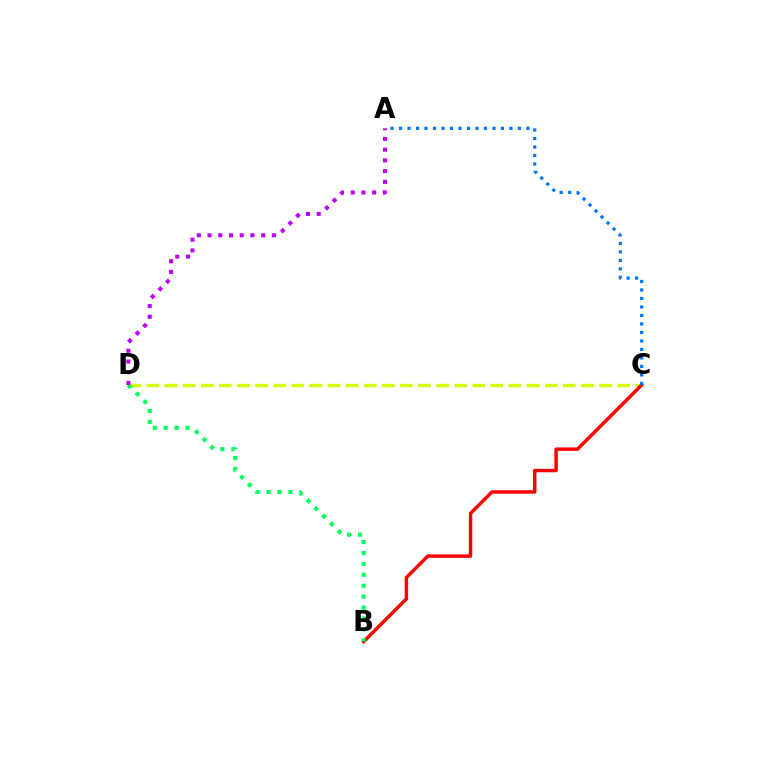{('C', 'D'): [{'color': '#d1ff00', 'line_style': 'dashed', 'thickness': 2.46}], ('B', 'C'): [{'color': '#ff0000', 'line_style': 'solid', 'thickness': 2.48}], ('B', 'D'): [{'color': '#00ff5c', 'line_style': 'dotted', 'thickness': 2.97}], ('A', 'D'): [{'color': '#b900ff', 'line_style': 'dotted', 'thickness': 2.91}], ('A', 'C'): [{'color': '#0074ff', 'line_style': 'dotted', 'thickness': 2.31}]}